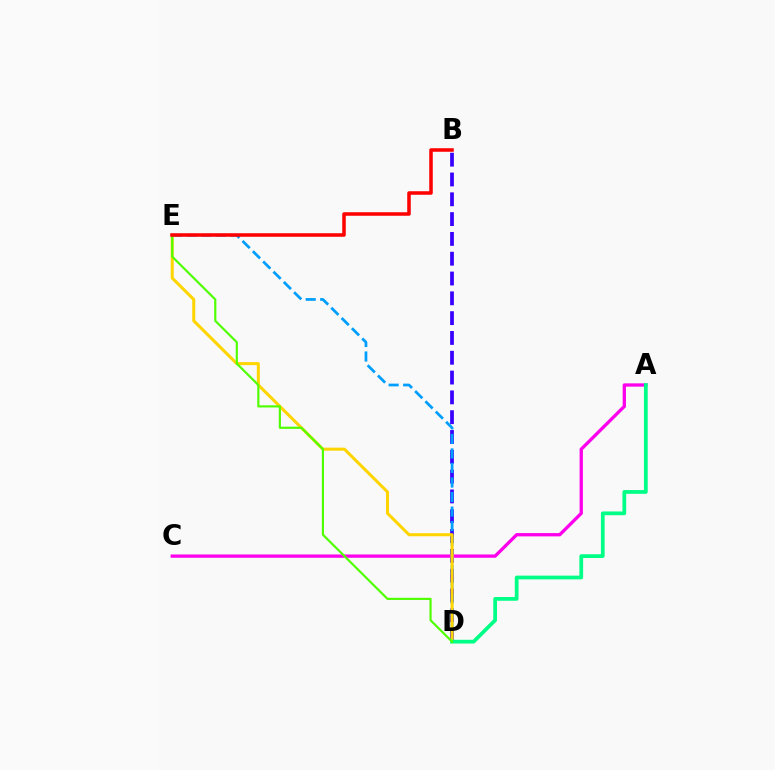{('B', 'D'): [{'color': '#3700ff', 'line_style': 'dashed', 'thickness': 2.69}], ('A', 'C'): [{'color': '#ff00ed', 'line_style': 'solid', 'thickness': 2.38}], ('D', 'E'): [{'color': '#009eff', 'line_style': 'dashed', 'thickness': 1.97}, {'color': '#ffd500', 'line_style': 'solid', 'thickness': 2.18}, {'color': '#4fff00', 'line_style': 'solid', 'thickness': 1.56}], ('A', 'D'): [{'color': '#00ff86', 'line_style': 'solid', 'thickness': 2.7}], ('B', 'E'): [{'color': '#ff0000', 'line_style': 'solid', 'thickness': 2.54}]}